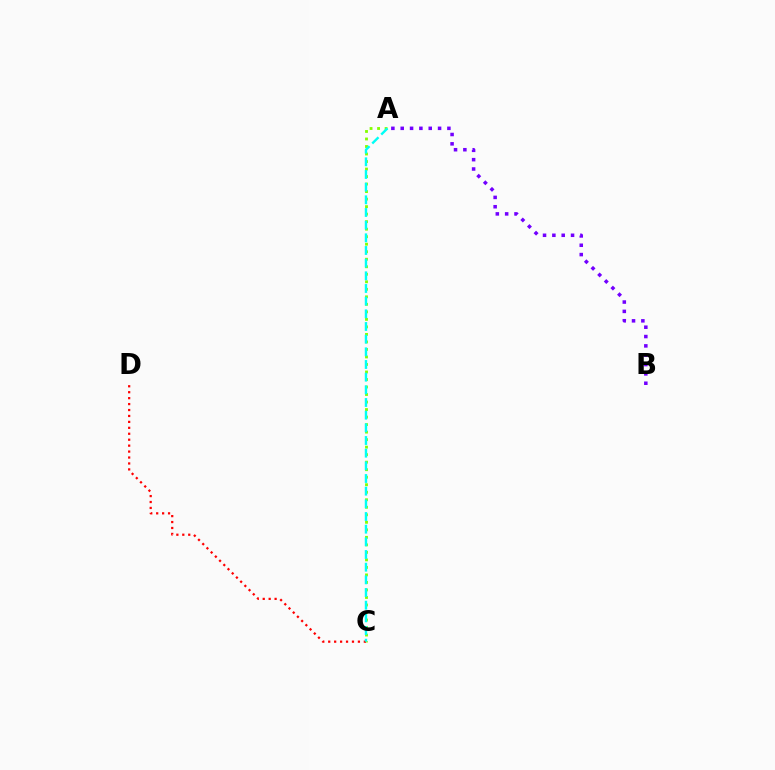{('A', 'C'): [{'color': '#84ff00', 'line_style': 'dotted', 'thickness': 2.04}, {'color': '#00fff6', 'line_style': 'dashed', 'thickness': 1.72}], ('C', 'D'): [{'color': '#ff0000', 'line_style': 'dotted', 'thickness': 1.61}], ('A', 'B'): [{'color': '#7200ff', 'line_style': 'dotted', 'thickness': 2.54}]}